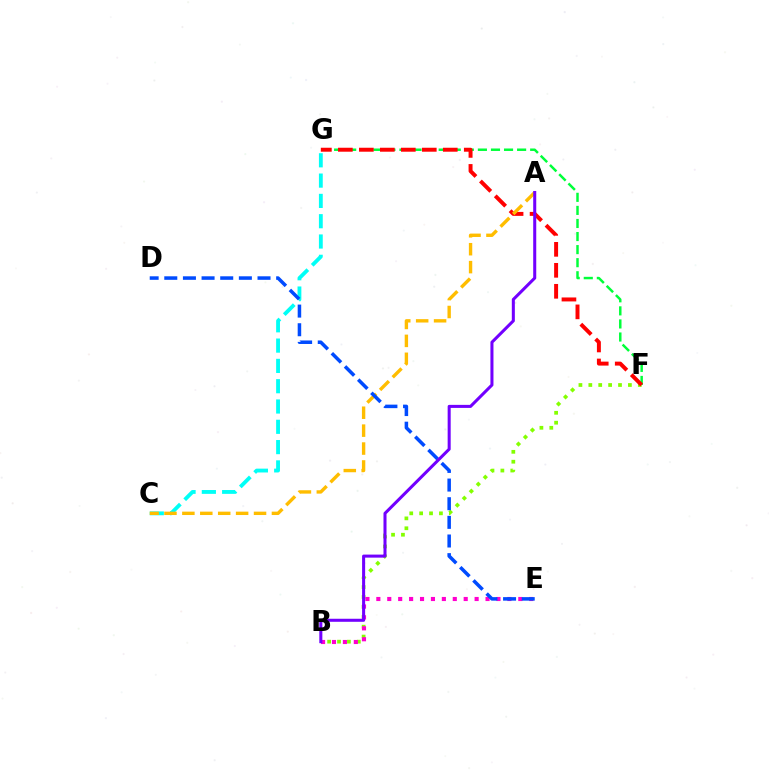{('F', 'G'): [{'color': '#00ff39', 'line_style': 'dashed', 'thickness': 1.78}, {'color': '#ff0000', 'line_style': 'dashed', 'thickness': 2.85}], ('C', 'G'): [{'color': '#00fff6', 'line_style': 'dashed', 'thickness': 2.76}], ('B', 'F'): [{'color': '#84ff00', 'line_style': 'dotted', 'thickness': 2.69}], ('B', 'E'): [{'color': '#ff00cf', 'line_style': 'dotted', 'thickness': 2.97}], ('A', 'C'): [{'color': '#ffbd00', 'line_style': 'dashed', 'thickness': 2.43}], ('D', 'E'): [{'color': '#004bff', 'line_style': 'dashed', 'thickness': 2.53}], ('A', 'B'): [{'color': '#7200ff', 'line_style': 'solid', 'thickness': 2.19}]}